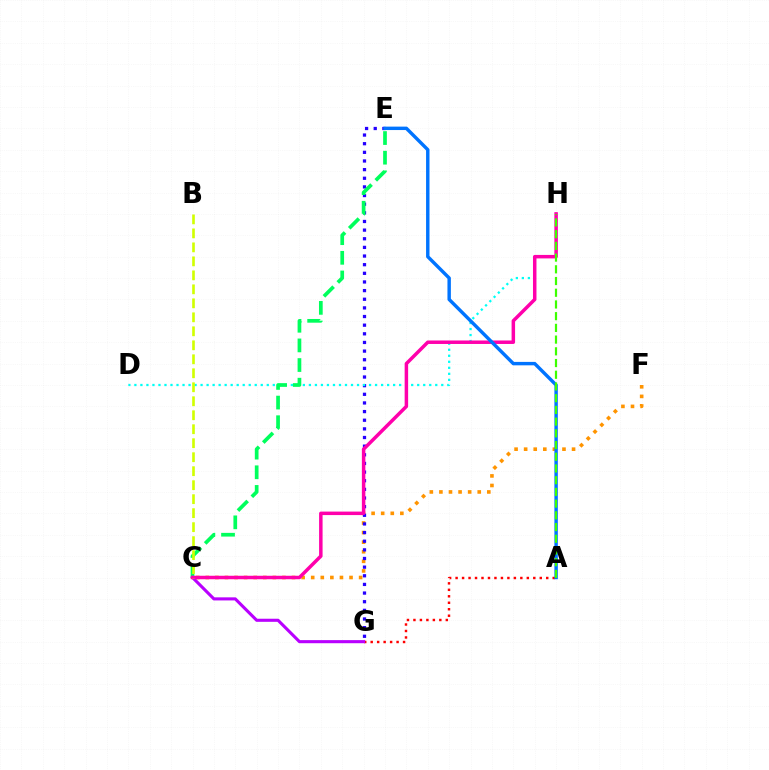{('C', 'F'): [{'color': '#ff9400', 'line_style': 'dotted', 'thickness': 2.6}], ('E', 'G'): [{'color': '#2500ff', 'line_style': 'dotted', 'thickness': 2.35}], ('D', 'H'): [{'color': '#00fff6', 'line_style': 'dotted', 'thickness': 1.63}], ('C', 'E'): [{'color': '#00ff5c', 'line_style': 'dashed', 'thickness': 2.67}], ('A', 'G'): [{'color': '#ff0000', 'line_style': 'dotted', 'thickness': 1.76}], ('C', 'G'): [{'color': '#b900ff', 'line_style': 'solid', 'thickness': 2.23}], ('C', 'H'): [{'color': '#ff00ac', 'line_style': 'solid', 'thickness': 2.51}], ('B', 'C'): [{'color': '#d1ff00', 'line_style': 'dashed', 'thickness': 1.9}], ('A', 'E'): [{'color': '#0074ff', 'line_style': 'solid', 'thickness': 2.47}], ('A', 'H'): [{'color': '#3dff00', 'line_style': 'dashed', 'thickness': 1.59}]}